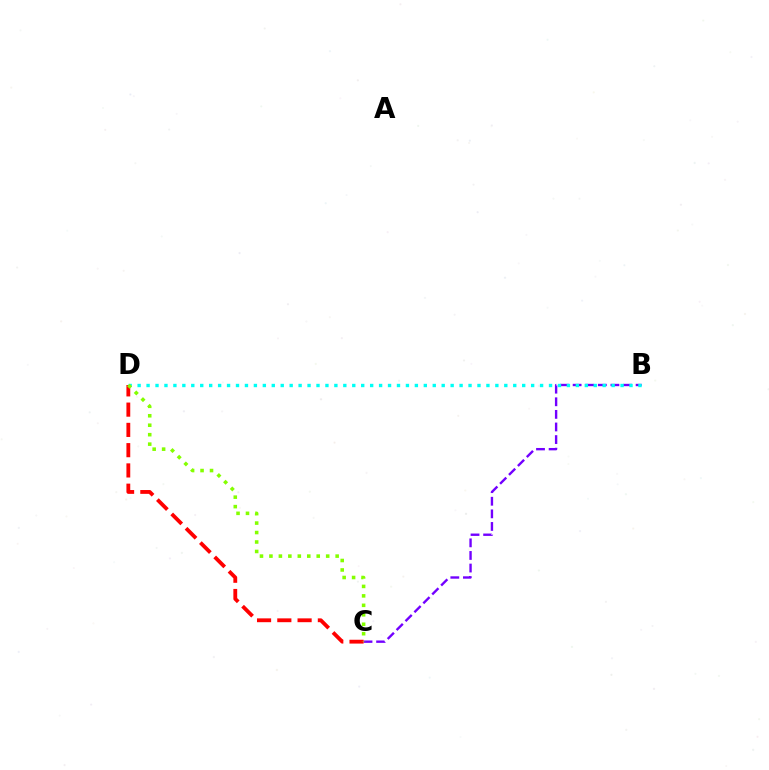{('B', 'C'): [{'color': '#7200ff', 'line_style': 'dashed', 'thickness': 1.71}], ('B', 'D'): [{'color': '#00fff6', 'line_style': 'dotted', 'thickness': 2.43}], ('C', 'D'): [{'color': '#ff0000', 'line_style': 'dashed', 'thickness': 2.75}, {'color': '#84ff00', 'line_style': 'dotted', 'thickness': 2.57}]}